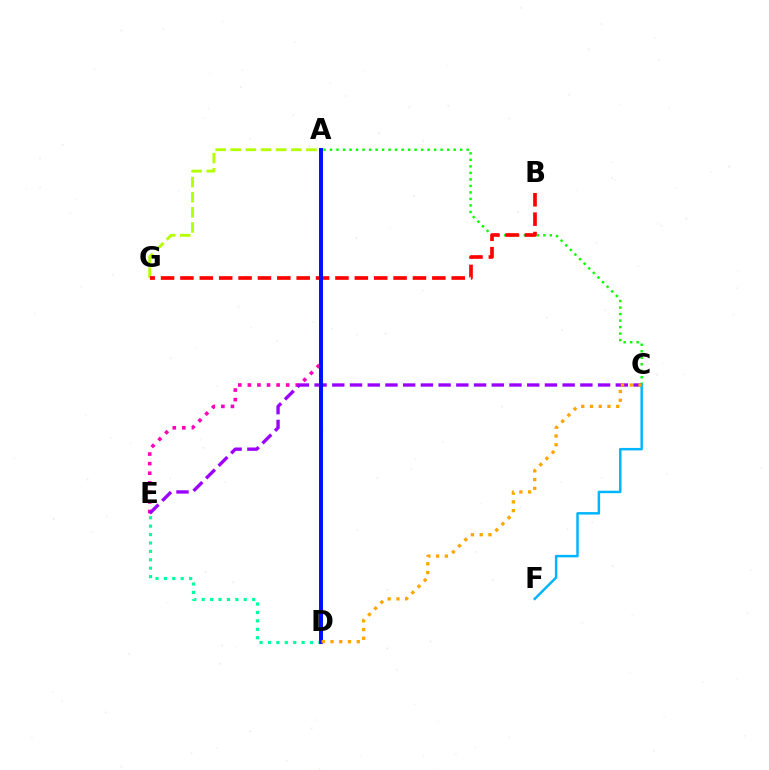{('A', 'C'): [{'color': '#08ff00', 'line_style': 'dotted', 'thickness': 1.77}], ('D', 'E'): [{'color': '#00ff9d', 'line_style': 'dotted', 'thickness': 2.28}], ('A', 'E'): [{'color': '#ff00bd', 'line_style': 'dotted', 'thickness': 2.6}], ('C', 'E'): [{'color': '#9b00ff', 'line_style': 'dashed', 'thickness': 2.41}], ('C', 'F'): [{'color': '#00b5ff', 'line_style': 'solid', 'thickness': 1.78}], ('A', 'G'): [{'color': '#b3ff00', 'line_style': 'dashed', 'thickness': 2.05}], ('B', 'G'): [{'color': '#ff0000', 'line_style': 'dashed', 'thickness': 2.63}], ('A', 'D'): [{'color': '#0010ff', 'line_style': 'solid', 'thickness': 2.86}], ('C', 'D'): [{'color': '#ffa500', 'line_style': 'dotted', 'thickness': 2.37}]}